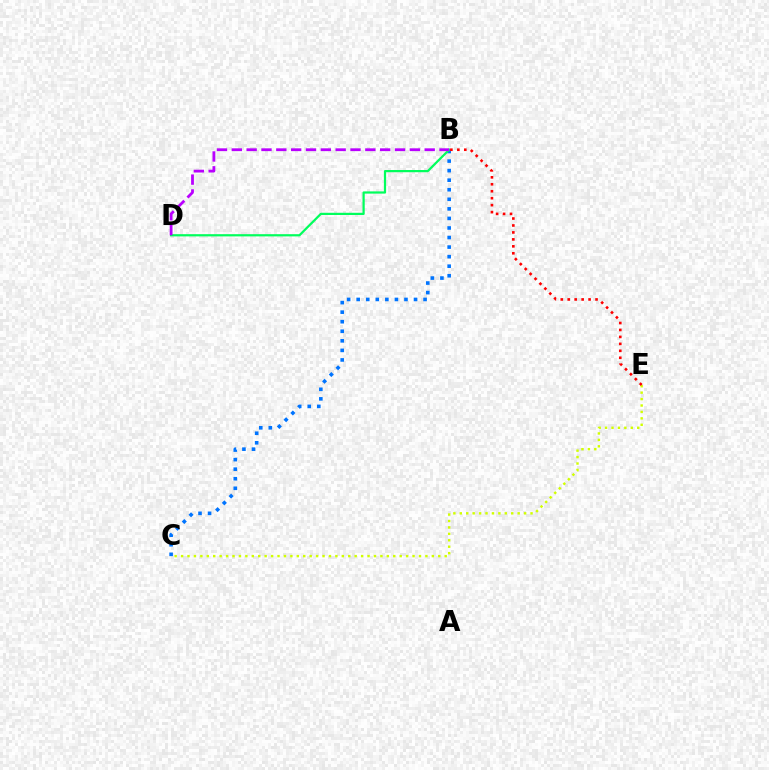{('B', 'C'): [{'color': '#0074ff', 'line_style': 'dotted', 'thickness': 2.6}], ('B', 'D'): [{'color': '#00ff5c', 'line_style': 'solid', 'thickness': 1.6}, {'color': '#b900ff', 'line_style': 'dashed', 'thickness': 2.02}], ('C', 'E'): [{'color': '#d1ff00', 'line_style': 'dotted', 'thickness': 1.75}], ('B', 'E'): [{'color': '#ff0000', 'line_style': 'dotted', 'thickness': 1.89}]}